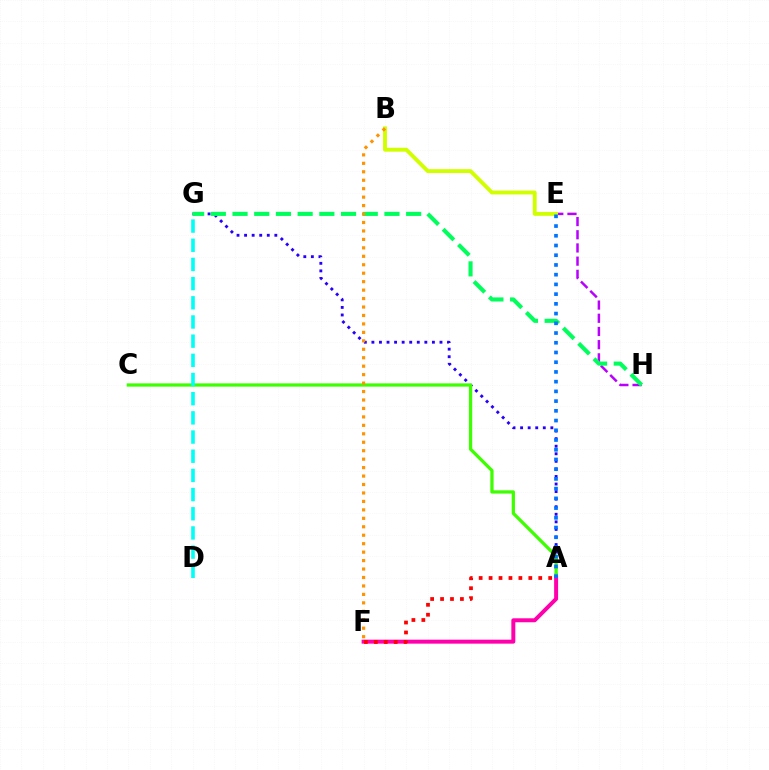{('A', 'G'): [{'color': '#2500ff', 'line_style': 'dotted', 'thickness': 2.06}], ('E', 'H'): [{'color': '#b900ff', 'line_style': 'dashed', 'thickness': 1.79}], ('A', 'C'): [{'color': '#3dff00', 'line_style': 'solid', 'thickness': 2.35}], ('D', 'G'): [{'color': '#00fff6', 'line_style': 'dashed', 'thickness': 2.61}], ('G', 'H'): [{'color': '#00ff5c', 'line_style': 'dashed', 'thickness': 2.95}], ('B', 'E'): [{'color': '#d1ff00', 'line_style': 'solid', 'thickness': 2.8}], ('A', 'F'): [{'color': '#ff00ac', 'line_style': 'solid', 'thickness': 2.86}, {'color': '#ff0000', 'line_style': 'dotted', 'thickness': 2.7}], ('B', 'F'): [{'color': '#ff9400', 'line_style': 'dotted', 'thickness': 2.3}], ('A', 'E'): [{'color': '#0074ff', 'line_style': 'dotted', 'thickness': 2.64}]}